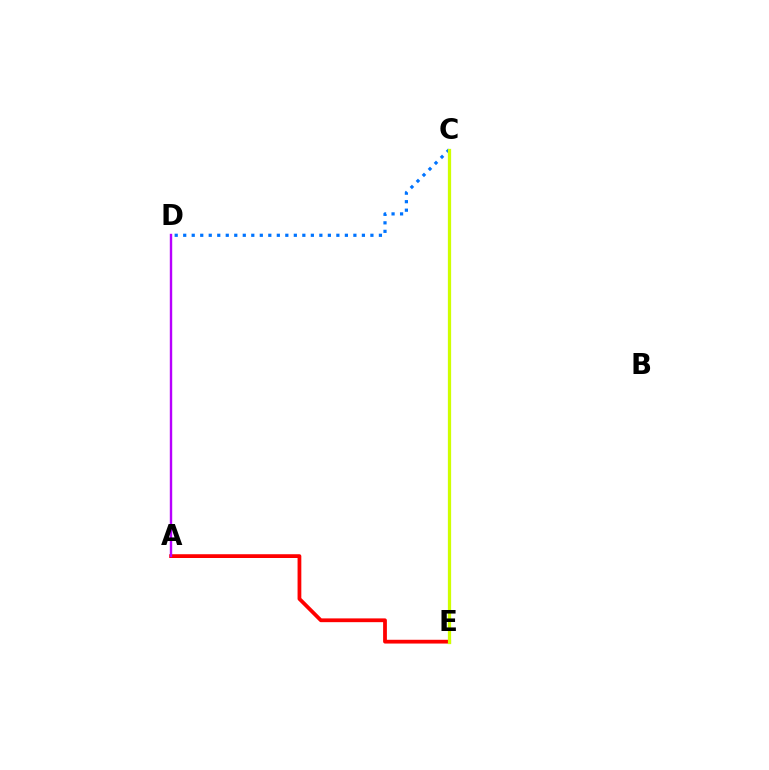{('C', 'E'): [{'color': '#00ff5c', 'line_style': 'solid', 'thickness': 2.2}, {'color': '#d1ff00', 'line_style': 'solid', 'thickness': 2.29}], ('A', 'E'): [{'color': '#ff0000', 'line_style': 'solid', 'thickness': 2.72}], ('A', 'D'): [{'color': '#b900ff', 'line_style': 'solid', 'thickness': 1.73}], ('C', 'D'): [{'color': '#0074ff', 'line_style': 'dotted', 'thickness': 2.31}]}